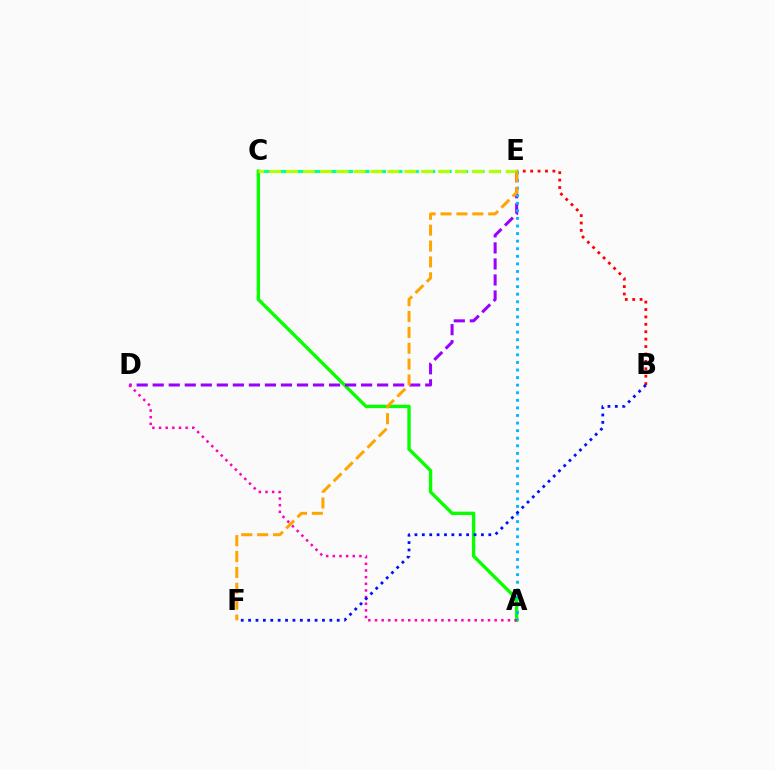{('A', 'C'): [{'color': '#08ff00', 'line_style': 'solid', 'thickness': 2.43}], ('D', 'E'): [{'color': '#9b00ff', 'line_style': 'dashed', 'thickness': 2.18}], ('B', 'E'): [{'color': '#ff0000', 'line_style': 'dotted', 'thickness': 2.01}], ('A', 'E'): [{'color': '#00b5ff', 'line_style': 'dotted', 'thickness': 2.06}], ('C', 'E'): [{'color': '#00ff9d', 'line_style': 'dashed', 'thickness': 2.23}, {'color': '#b3ff00', 'line_style': 'dashed', 'thickness': 2.29}], ('A', 'D'): [{'color': '#ff00bd', 'line_style': 'dotted', 'thickness': 1.81}], ('B', 'F'): [{'color': '#0010ff', 'line_style': 'dotted', 'thickness': 2.01}], ('E', 'F'): [{'color': '#ffa500', 'line_style': 'dashed', 'thickness': 2.16}]}